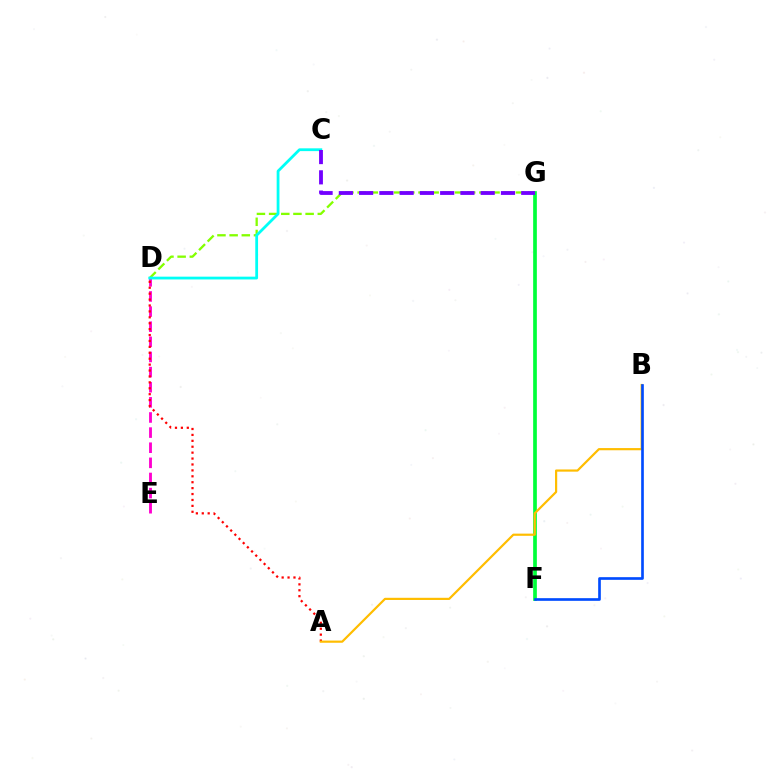{('F', 'G'): [{'color': '#00ff39', 'line_style': 'solid', 'thickness': 2.66}], ('D', 'G'): [{'color': '#84ff00', 'line_style': 'dashed', 'thickness': 1.65}], ('D', 'E'): [{'color': '#ff00cf', 'line_style': 'dashed', 'thickness': 2.05}], ('A', 'D'): [{'color': '#ff0000', 'line_style': 'dotted', 'thickness': 1.61}], ('C', 'D'): [{'color': '#00fff6', 'line_style': 'solid', 'thickness': 2.0}], ('A', 'B'): [{'color': '#ffbd00', 'line_style': 'solid', 'thickness': 1.58}], ('C', 'G'): [{'color': '#7200ff', 'line_style': 'dashed', 'thickness': 2.75}], ('B', 'F'): [{'color': '#004bff', 'line_style': 'solid', 'thickness': 1.92}]}